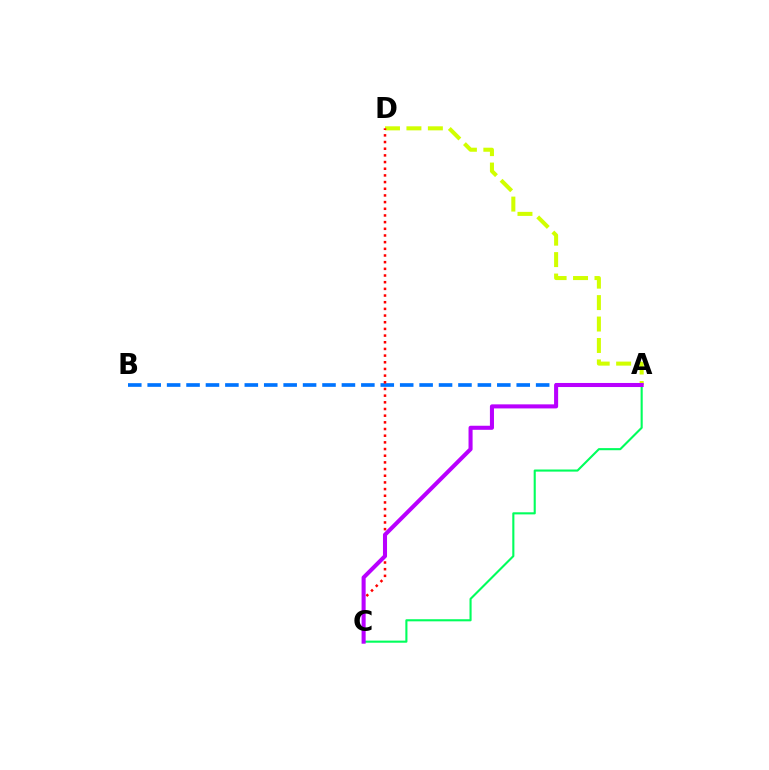{('A', 'D'): [{'color': '#d1ff00', 'line_style': 'dashed', 'thickness': 2.91}], ('A', 'B'): [{'color': '#0074ff', 'line_style': 'dashed', 'thickness': 2.64}], ('C', 'D'): [{'color': '#ff0000', 'line_style': 'dotted', 'thickness': 1.81}], ('A', 'C'): [{'color': '#00ff5c', 'line_style': 'solid', 'thickness': 1.52}, {'color': '#b900ff', 'line_style': 'solid', 'thickness': 2.92}]}